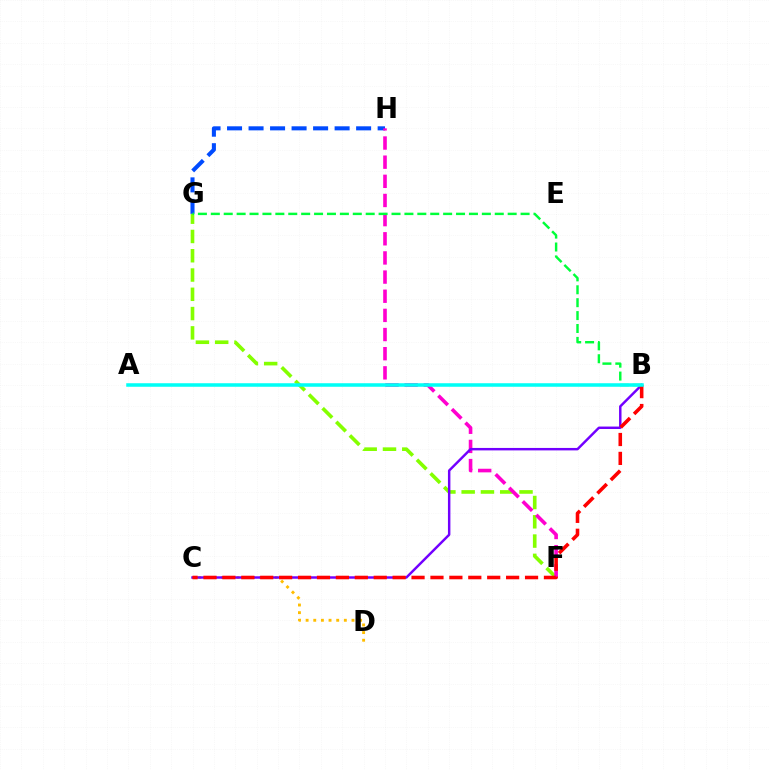{('G', 'H'): [{'color': '#004bff', 'line_style': 'dashed', 'thickness': 2.92}], ('F', 'G'): [{'color': '#84ff00', 'line_style': 'dashed', 'thickness': 2.62}], ('F', 'H'): [{'color': '#ff00cf', 'line_style': 'dashed', 'thickness': 2.6}], ('C', 'D'): [{'color': '#ffbd00', 'line_style': 'dotted', 'thickness': 2.08}], ('B', 'C'): [{'color': '#7200ff', 'line_style': 'solid', 'thickness': 1.77}, {'color': '#ff0000', 'line_style': 'dashed', 'thickness': 2.57}], ('B', 'G'): [{'color': '#00ff39', 'line_style': 'dashed', 'thickness': 1.75}], ('A', 'B'): [{'color': '#00fff6', 'line_style': 'solid', 'thickness': 2.54}]}